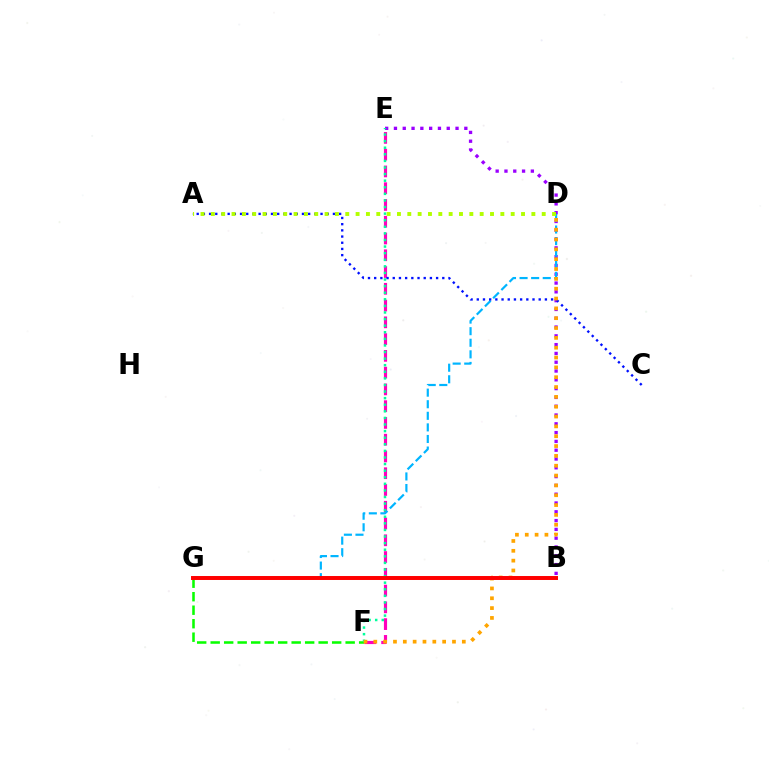{('F', 'G'): [{'color': '#08ff00', 'line_style': 'dashed', 'thickness': 1.83}], ('E', 'F'): [{'color': '#ff00bd', 'line_style': 'dashed', 'thickness': 2.28}, {'color': '#00ff9d', 'line_style': 'dotted', 'thickness': 1.79}], ('B', 'E'): [{'color': '#9b00ff', 'line_style': 'dotted', 'thickness': 2.39}], ('D', 'G'): [{'color': '#00b5ff', 'line_style': 'dashed', 'thickness': 1.57}], ('A', 'C'): [{'color': '#0010ff', 'line_style': 'dotted', 'thickness': 1.68}], ('D', 'F'): [{'color': '#ffa500', 'line_style': 'dotted', 'thickness': 2.67}], ('B', 'G'): [{'color': '#ff0000', 'line_style': 'solid', 'thickness': 2.85}], ('A', 'D'): [{'color': '#b3ff00', 'line_style': 'dotted', 'thickness': 2.81}]}